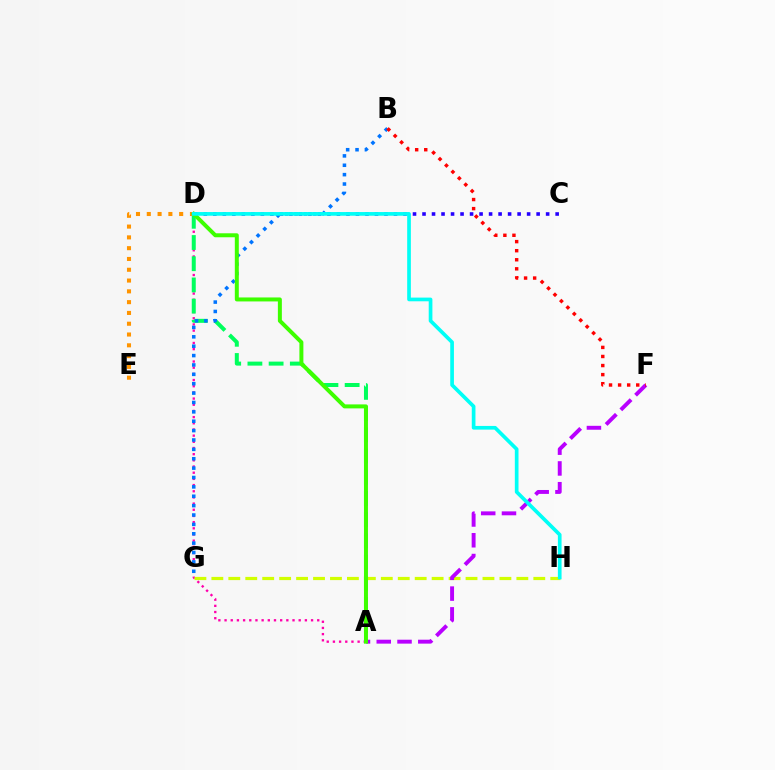{('A', 'D'): [{'color': '#ff00ac', 'line_style': 'dotted', 'thickness': 1.68}, {'color': '#00ff5c', 'line_style': 'dashed', 'thickness': 2.88}, {'color': '#3dff00', 'line_style': 'solid', 'thickness': 2.86}], ('G', 'H'): [{'color': '#d1ff00', 'line_style': 'dashed', 'thickness': 2.3}], ('C', 'D'): [{'color': '#2500ff', 'line_style': 'dotted', 'thickness': 2.58}], ('A', 'F'): [{'color': '#b900ff', 'line_style': 'dashed', 'thickness': 2.82}], ('B', 'G'): [{'color': '#0074ff', 'line_style': 'dotted', 'thickness': 2.55}], ('D', 'E'): [{'color': '#ff9400', 'line_style': 'dotted', 'thickness': 2.93}], ('D', 'H'): [{'color': '#00fff6', 'line_style': 'solid', 'thickness': 2.65}], ('B', 'F'): [{'color': '#ff0000', 'line_style': 'dotted', 'thickness': 2.46}]}